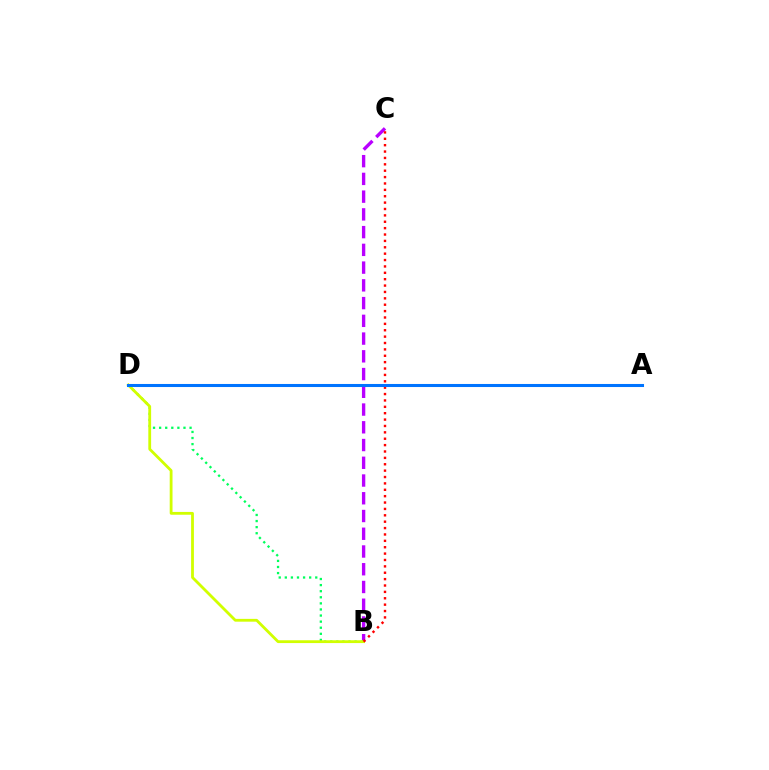{('B', 'C'): [{'color': '#b900ff', 'line_style': 'dashed', 'thickness': 2.41}, {'color': '#ff0000', 'line_style': 'dotted', 'thickness': 1.73}], ('B', 'D'): [{'color': '#00ff5c', 'line_style': 'dotted', 'thickness': 1.65}, {'color': '#d1ff00', 'line_style': 'solid', 'thickness': 2.02}], ('A', 'D'): [{'color': '#0074ff', 'line_style': 'solid', 'thickness': 2.2}]}